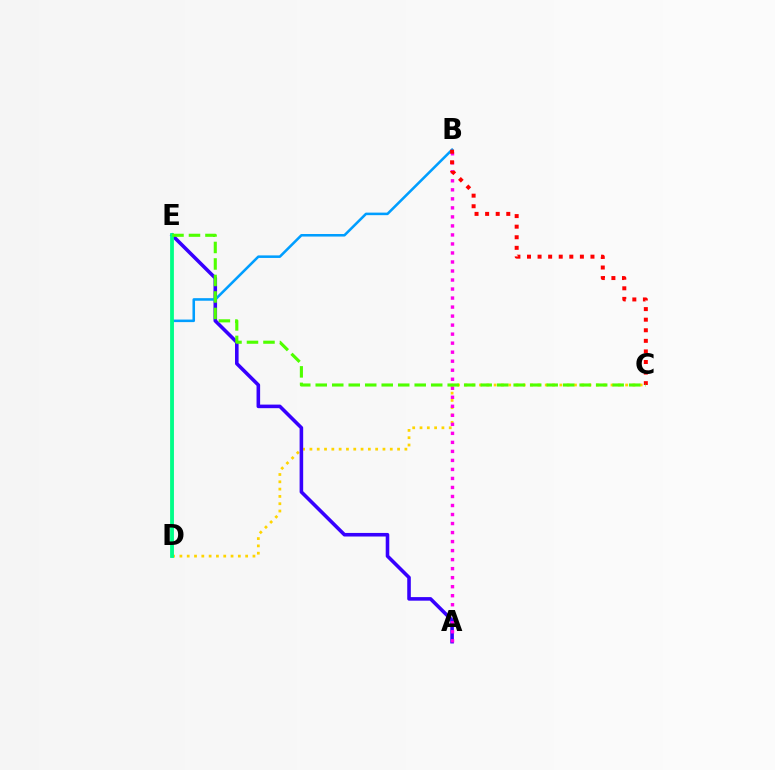{('C', 'D'): [{'color': '#ffd500', 'line_style': 'dotted', 'thickness': 1.98}], ('A', 'E'): [{'color': '#3700ff', 'line_style': 'solid', 'thickness': 2.58}], ('A', 'B'): [{'color': '#ff00ed', 'line_style': 'dotted', 'thickness': 2.45}], ('B', 'D'): [{'color': '#009eff', 'line_style': 'solid', 'thickness': 1.84}], ('B', 'C'): [{'color': '#ff0000', 'line_style': 'dotted', 'thickness': 2.87}], ('D', 'E'): [{'color': '#00ff86', 'line_style': 'solid', 'thickness': 2.72}], ('C', 'E'): [{'color': '#4fff00', 'line_style': 'dashed', 'thickness': 2.24}]}